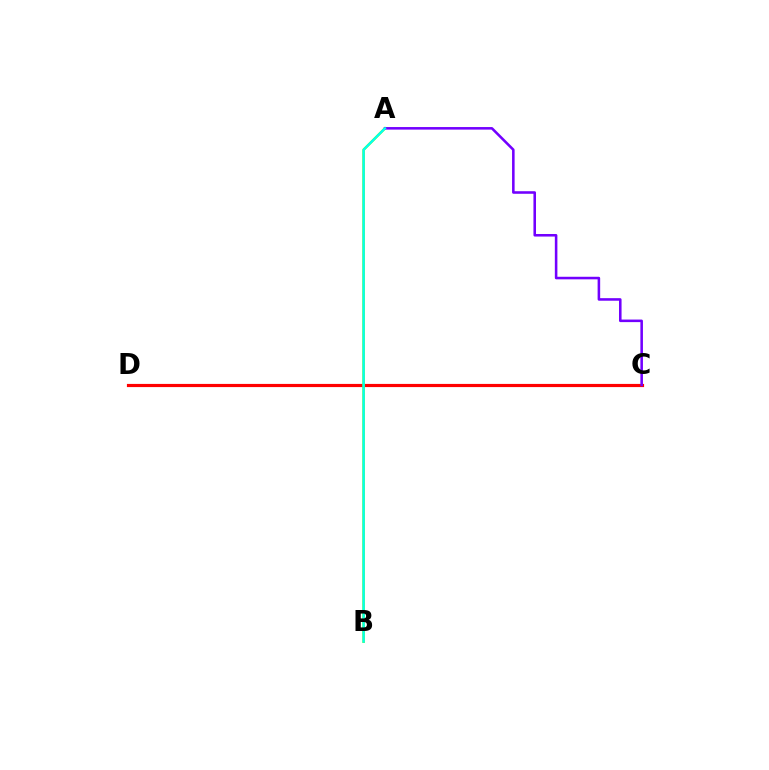{('C', 'D'): [{'color': '#ff0000', 'line_style': 'solid', 'thickness': 2.28}], ('A', 'B'): [{'color': '#84ff00', 'line_style': 'solid', 'thickness': 1.85}, {'color': '#00fff6', 'line_style': 'solid', 'thickness': 1.6}], ('A', 'C'): [{'color': '#7200ff', 'line_style': 'solid', 'thickness': 1.84}]}